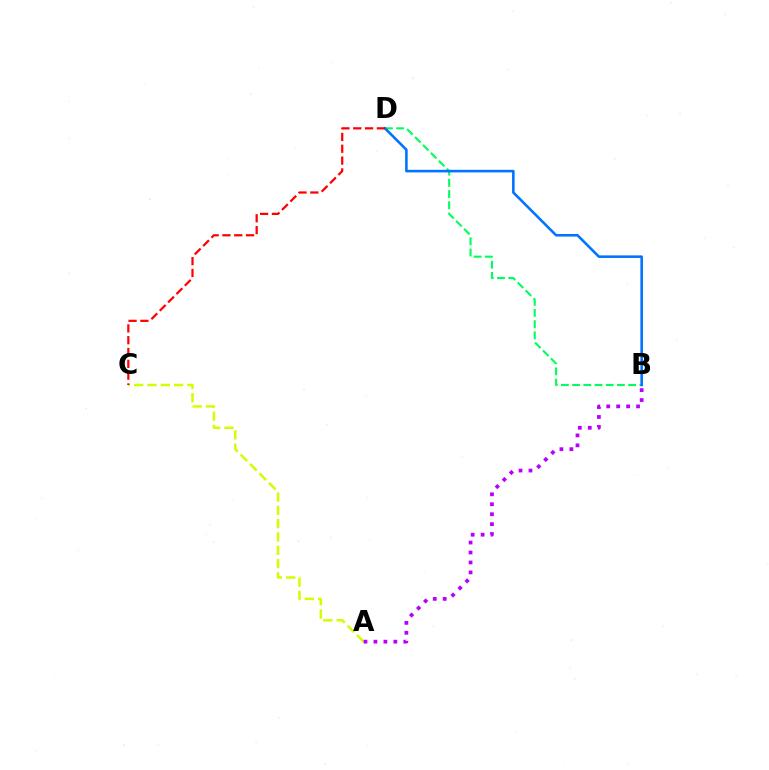{('B', 'D'): [{'color': '#00ff5c', 'line_style': 'dashed', 'thickness': 1.52}, {'color': '#0074ff', 'line_style': 'solid', 'thickness': 1.86}], ('A', 'C'): [{'color': '#d1ff00', 'line_style': 'dashed', 'thickness': 1.81}], ('A', 'B'): [{'color': '#b900ff', 'line_style': 'dotted', 'thickness': 2.7}], ('C', 'D'): [{'color': '#ff0000', 'line_style': 'dashed', 'thickness': 1.61}]}